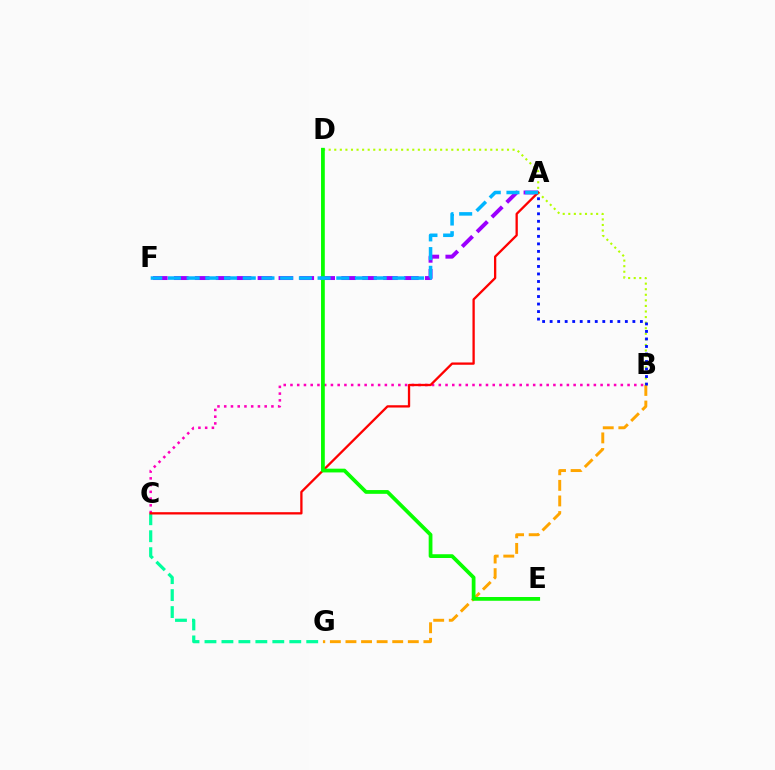{('B', 'G'): [{'color': '#ffa500', 'line_style': 'dashed', 'thickness': 2.12}], ('C', 'G'): [{'color': '#00ff9d', 'line_style': 'dashed', 'thickness': 2.3}], ('B', 'D'): [{'color': '#b3ff00', 'line_style': 'dotted', 'thickness': 1.51}], ('A', 'B'): [{'color': '#0010ff', 'line_style': 'dotted', 'thickness': 2.04}], ('A', 'F'): [{'color': '#9b00ff', 'line_style': 'dashed', 'thickness': 2.84}, {'color': '#00b5ff', 'line_style': 'dashed', 'thickness': 2.54}], ('B', 'C'): [{'color': '#ff00bd', 'line_style': 'dotted', 'thickness': 1.83}], ('A', 'C'): [{'color': '#ff0000', 'line_style': 'solid', 'thickness': 1.66}], ('D', 'E'): [{'color': '#08ff00', 'line_style': 'solid', 'thickness': 2.71}]}